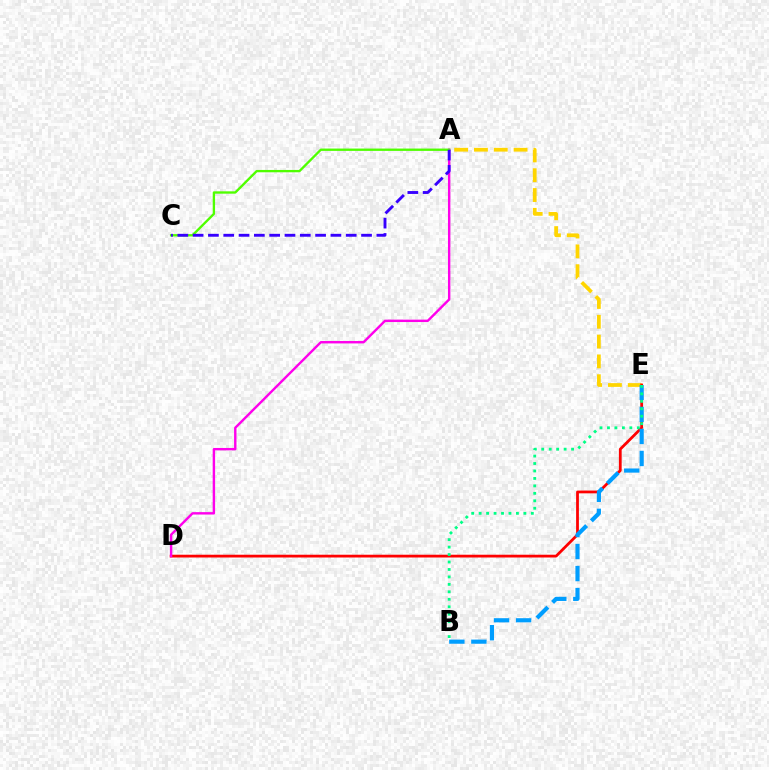{('A', 'E'): [{'color': '#ffd500', 'line_style': 'dashed', 'thickness': 2.69}], ('D', 'E'): [{'color': '#ff0000', 'line_style': 'solid', 'thickness': 1.99}], ('B', 'E'): [{'color': '#009eff', 'line_style': 'dashed', 'thickness': 2.99}, {'color': '#00ff86', 'line_style': 'dotted', 'thickness': 2.03}], ('A', 'D'): [{'color': '#ff00ed', 'line_style': 'solid', 'thickness': 1.73}], ('A', 'C'): [{'color': '#4fff00', 'line_style': 'solid', 'thickness': 1.69}, {'color': '#3700ff', 'line_style': 'dashed', 'thickness': 2.08}]}